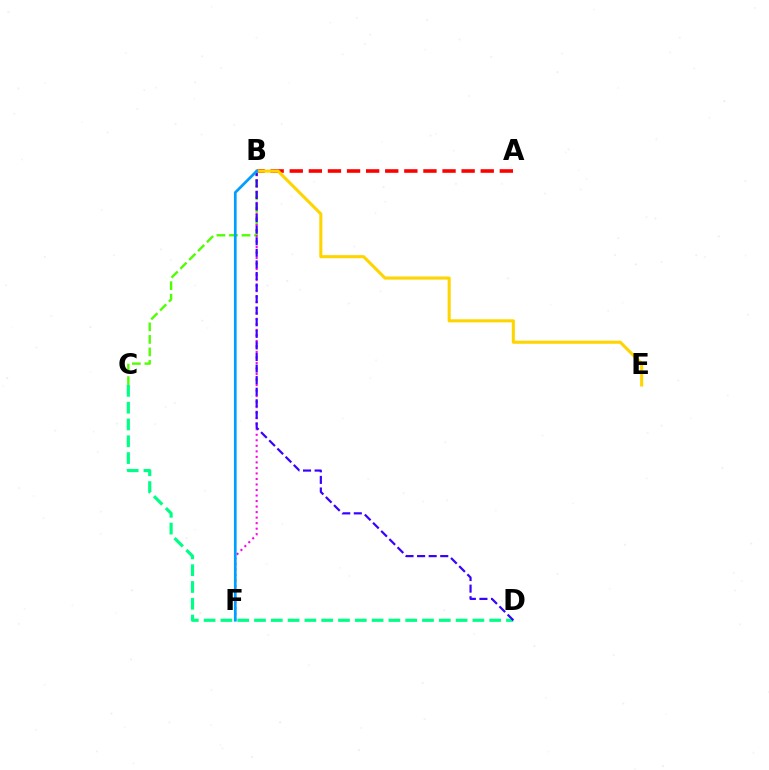{('B', 'C'): [{'color': '#4fff00', 'line_style': 'dashed', 'thickness': 1.7}], ('C', 'D'): [{'color': '#00ff86', 'line_style': 'dashed', 'thickness': 2.28}], ('B', 'F'): [{'color': '#ff00ed', 'line_style': 'dotted', 'thickness': 1.5}, {'color': '#009eff', 'line_style': 'solid', 'thickness': 1.95}], ('A', 'B'): [{'color': '#ff0000', 'line_style': 'dashed', 'thickness': 2.59}], ('B', 'D'): [{'color': '#3700ff', 'line_style': 'dashed', 'thickness': 1.57}], ('B', 'E'): [{'color': '#ffd500', 'line_style': 'solid', 'thickness': 2.22}]}